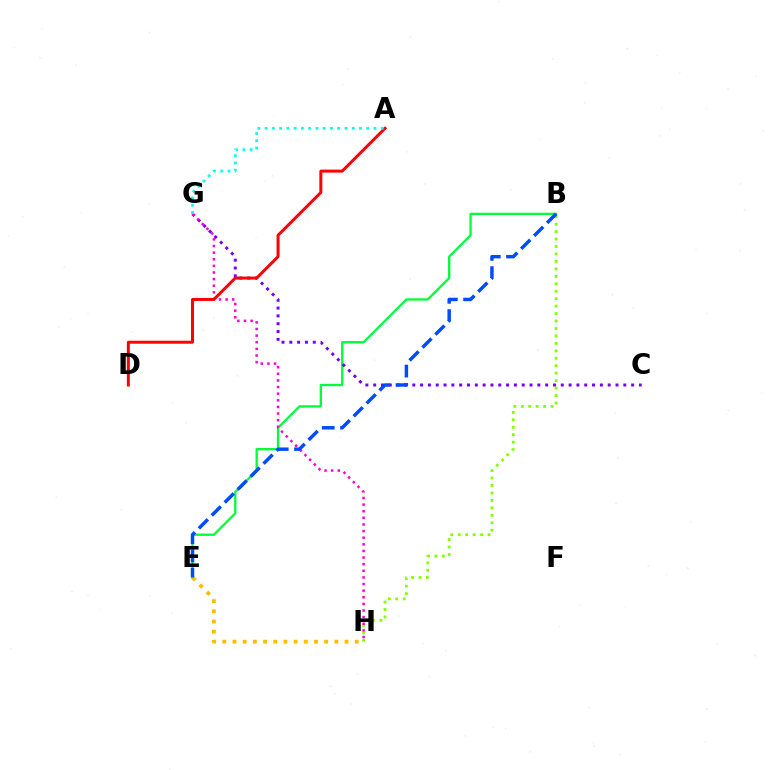{('B', 'H'): [{'color': '#84ff00', 'line_style': 'dotted', 'thickness': 2.02}], ('B', 'E'): [{'color': '#00ff39', 'line_style': 'solid', 'thickness': 1.66}, {'color': '#004bff', 'line_style': 'dashed', 'thickness': 2.49}], ('C', 'G'): [{'color': '#7200ff', 'line_style': 'dotted', 'thickness': 2.12}], ('G', 'H'): [{'color': '#ff00cf', 'line_style': 'dotted', 'thickness': 1.8}], ('A', 'D'): [{'color': '#ff0000', 'line_style': 'solid', 'thickness': 2.15}], ('E', 'H'): [{'color': '#ffbd00', 'line_style': 'dotted', 'thickness': 2.77}], ('A', 'G'): [{'color': '#00fff6', 'line_style': 'dotted', 'thickness': 1.97}]}